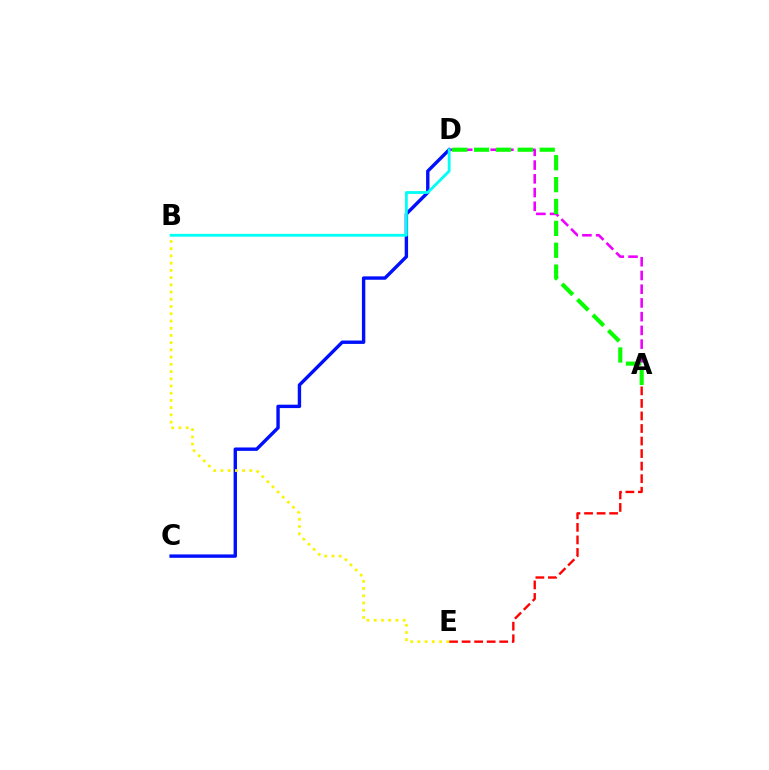{('A', 'E'): [{'color': '#ff0000', 'line_style': 'dashed', 'thickness': 1.7}], ('A', 'D'): [{'color': '#ee00ff', 'line_style': 'dashed', 'thickness': 1.87}, {'color': '#08ff00', 'line_style': 'dashed', 'thickness': 2.97}], ('C', 'D'): [{'color': '#0010ff', 'line_style': 'solid', 'thickness': 2.44}], ('B', 'E'): [{'color': '#fcf500', 'line_style': 'dotted', 'thickness': 1.96}], ('B', 'D'): [{'color': '#00fff6', 'line_style': 'solid', 'thickness': 2.02}]}